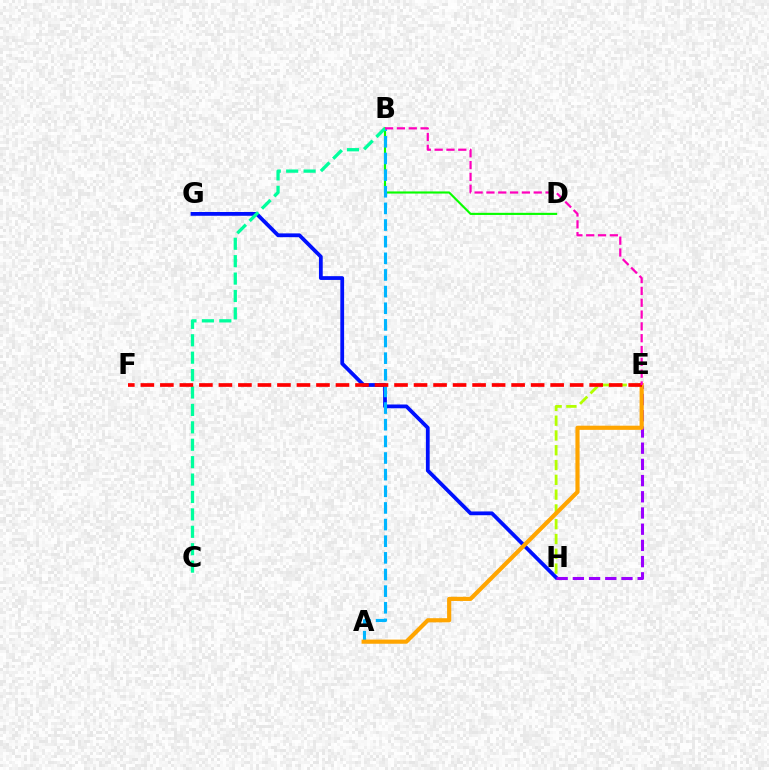{('B', 'D'): [{'color': '#08ff00', 'line_style': 'solid', 'thickness': 1.54}], ('G', 'H'): [{'color': '#0010ff', 'line_style': 'solid', 'thickness': 2.72}], ('E', 'H'): [{'color': '#9b00ff', 'line_style': 'dashed', 'thickness': 2.2}, {'color': '#b3ff00', 'line_style': 'dashed', 'thickness': 2.01}], ('A', 'B'): [{'color': '#00b5ff', 'line_style': 'dashed', 'thickness': 2.26}], ('A', 'E'): [{'color': '#ffa500', 'line_style': 'solid', 'thickness': 2.99}], ('B', 'C'): [{'color': '#00ff9d', 'line_style': 'dashed', 'thickness': 2.37}], ('E', 'F'): [{'color': '#ff0000', 'line_style': 'dashed', 'thickness': 2.65}], ('B', 'E'): [{'color': '#ff00bd', 'line_style': 'dashed', 'thickness': 1.61}]}